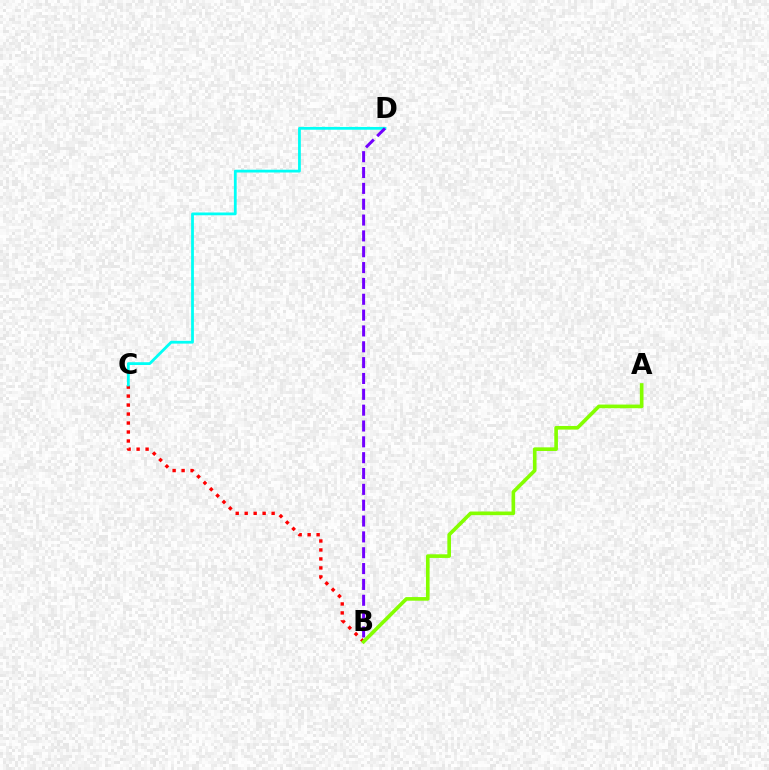{('B', 'C'): [{'color': '#ff0000', 'line_style': 'dotted', 'thickness': 2.44}], ('C', 'D'): [{'color': '#00fff6', 'line_style': 'solid', 'thickness': 2.0}], ('A', 'B'): [{'color': '#84ff00', 'line_style': 'solid', 'thickness': 2.62}], ('B', 'D'): [{'color': '#7200ff', 'line_style': 'dashed', 'thickness': 2.15}]}